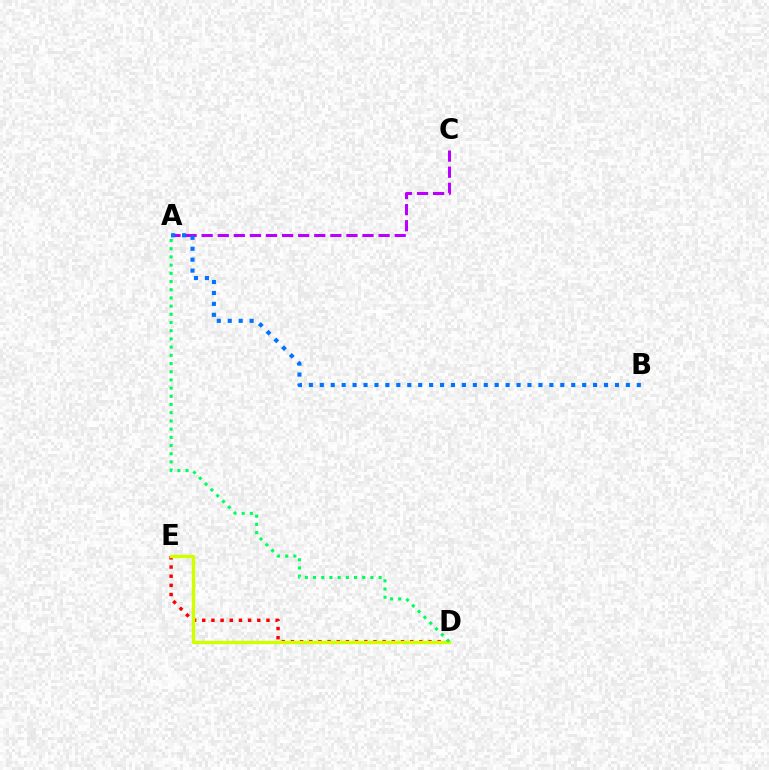{('A', 'C'): [{'color': '#b900ff', 'line_style': 'dashed', 'thickness': 2.19}], ('A', 'B'): [{'color': '#0074ff', 'line_style': 'dotted', 'thickness': 2.97}], ('D', 'E'): [{'color': '#ff0000', 'line_style': 'dotted', 'thickness': 2.49}, {'color': '#d1ff00', 'line_style': 'solid', 'thickness': 2.46}], ('A', 'D'): [{'color': '#00ff5c', 'line_style': 'dotted', 'thickness': 2.23}]}